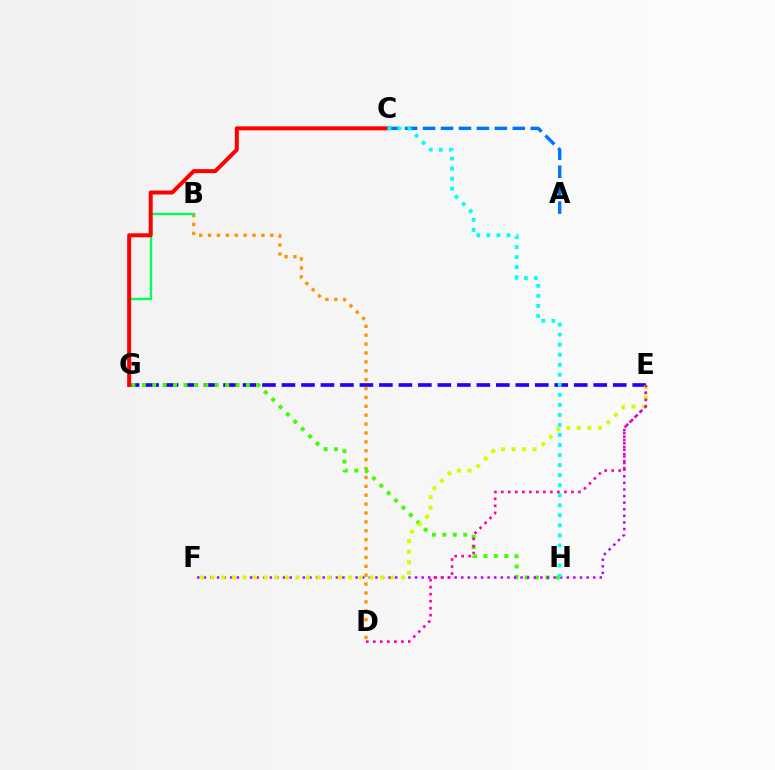{('E', 'G'): [{'color': '#2500ff', 'line_style': 'dashed', 'thickness': 2.65}], ('B', 'D'): [{'color': '#ff9400', 'line_style': 'dotted', 'thickness': 2.42}], ('B', 'G'): [{'color': '#00ff5c', 'line_style': 'solid', 'thickness': 1.69}], ('C', 'G'): [{'color': '#ff0000', 'line_style': 'solid', 'thickness': 2.88}], ('G', 'H'): [{'color': '#3dff00', 'line_style': 'dotted', 'thickness': 2.83}], ('A', 'C'): [{'color': '#0074ff', 'line_style': 'dashed', 'thickness': 2.44}], ('E', 'F'): [{'color': '#b900ff', 'line_style': 'dotted', 'thickness': 1.79}, {'color': '#d1ff00', 'line_style': 'dotted', 'thickness': 2.87}], ('C', 'H'): [{'color': '#00fff6', 'line_style': 'dotted', 'thickness': 2.73}], ('D', 'E'): [{'color': '#ff00ac', 'line_style': 'dotted', 'thickness': 1.91}]}